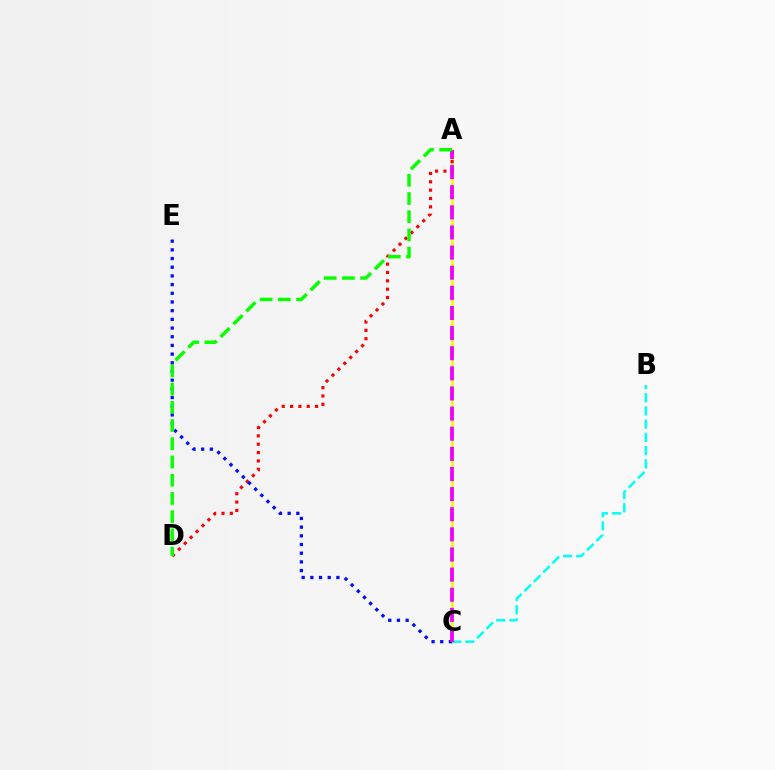{('A', 'C'): [{'color': '#fcf500', 'line_style': 'solid', 'thickness': 1.81}, {'color': '#ee00ff', 'line_style': 'dashed', 'thickness': 2.73}], ('A', 'D'): [{'color': '#ff0000', 'line_style': 'dotted', 'thickness': 2.27}, {'color': '#08ff00', 'line_style': 'dashed', 'thickness': 2.48}], ('B', 'C'): [{'color': '#00fff6', 'line_style': 'dashed', 'thickness': 1.8}], ('C', 'E'): [{'color': '#0010ff', 'line_style': 'dotted', 'thickness': 2.36}]}